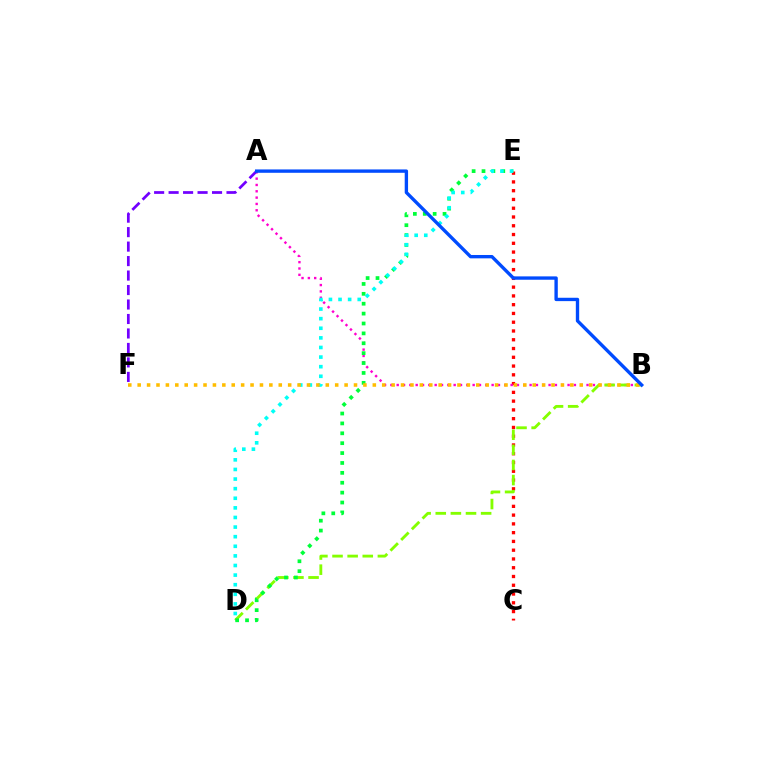{('C', 'E'): [{'color': '#ff0000', 'line_style': 'dotted', 'thickness': 2.38}], ('A', 'B'): [{'color': '#ff00cf', 'line_style': 'dotted', 'thickness': 1.72}, {'color': '#004bff', 'line_style': 'solid', 'thickness': 2.42}], ('B', 'D'): [{'color': '#84ff00', 'line_style': 'dashed', 'thickness': 2.05}], ('D', 'E'): [{'color': '#00ff39', 'line_style': 'dotted', 'thickness': 2.69}, {'color': '#00fff6', 'line_style': 'dotted', 'thickness': 2.61}], ('A', 'F'): [{'color': '#7200ff', 'line_style': 'dashed', 'thickness': 1.97}], ('B', 'F'): [{'color': '#ffbd00', 'line_style': 'dotted', 'thickness': 2.56}]}